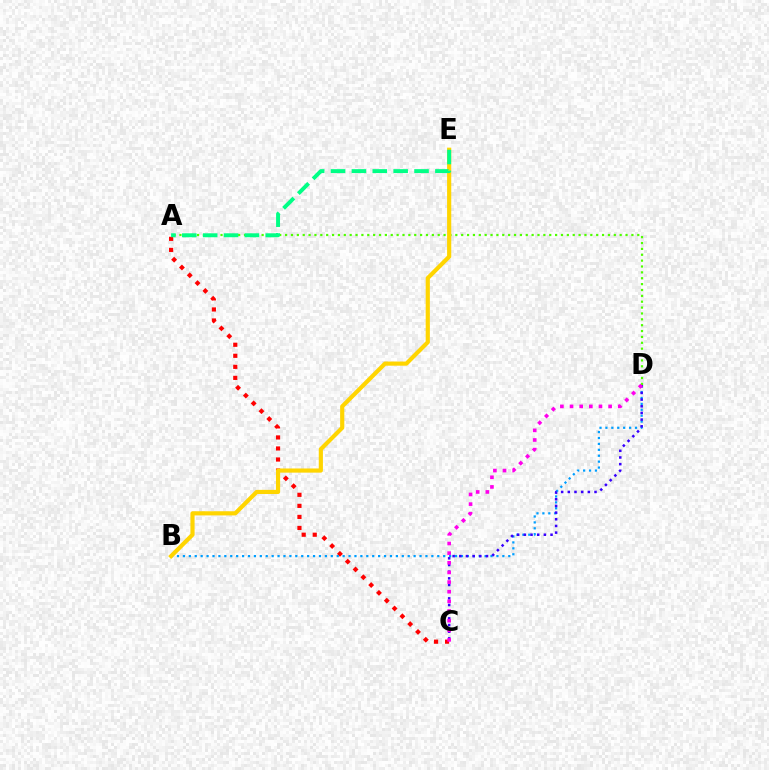{('A', 'C'): [{'color': '#ff0000', 'line_style': 'dotted', 'thickness': 3.0}], ('B', 'D'): [{'color': '#009eff', 'line_style': 'dotted', 'thickness': 1.61}], ('C', 'D'): [{'color': '#3700ff', 'line_style': 'dotted', 'thickness': 1.81}, {'color': '#ff00ed', 'line_style': 'dotted', 'thickness': 2.62}], ('A', 'D'): [{'color': '#4fff00', 'line_style': 'dotted', 'thickness': 1.59}], ('B', 'E'): [{'color': '#ffd500', 'line_style': 'solid', 'thickness': 3.0}], ('A', 'E'): [{'color': '#00ff86', 'line_style': 'dashed', 'thickness': 2.84}]}